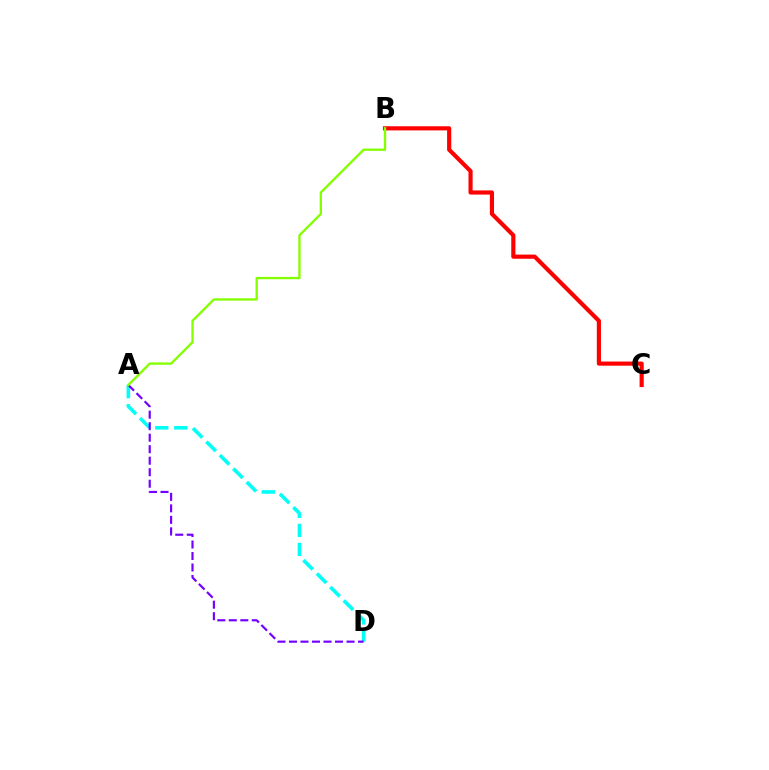{('B', 'C'): [{'color': '#ff0000', 'line_style': 'solid', 'thickness': 2.99}], ('A', 'D'): [{'color': '#00fff6', 'line_style': 'dashed', 'thickness': 2.58}, {'color': '#7200ff', 'line_style': 'dashed', 'thickness': 1.56}], ('A', 'B'): [{'color': '#84ff00', 'line_style': 'solid', 'thickness': 1.68}]}